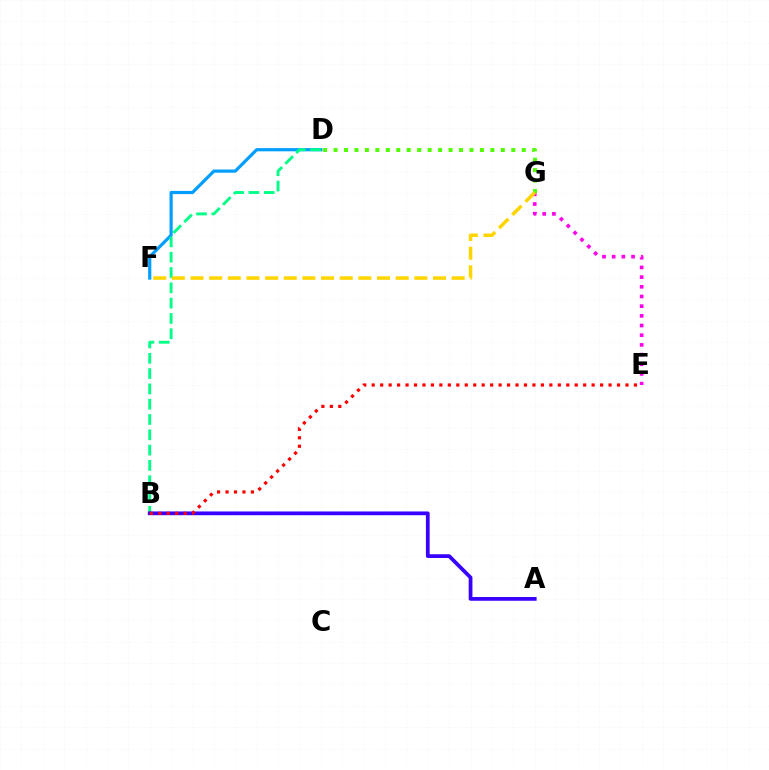{('E', 'G'): [{'color': '#ff00ed', 'line_style': 'dotted', 'thickness': 2.63}], ('D', 'G'): [{'color': '#4fff00', 'line_style': 'dotted', 'thickness': 2.84}], ('D', 'F'): [{'color': '#009eff', 'line_style': 'solid', 'thickness': 2.3}], ('B', 'D'): [{'color': '#00ff86', 'line_style': 'dashed', 'thickness': 2.08}], ('F', 'G'): [{'color': '#ffd500', 'line_style': 'dashed', 'thickness': 2.53}], ('A', 'B'): [{'color': '#3700ff', 'line_style': 'solid', 'thickness': 2.69}], ('B', 'E'): [{'color': '#ff0000', 'line_style': 'dotted', 'thickness': 2.3}]}